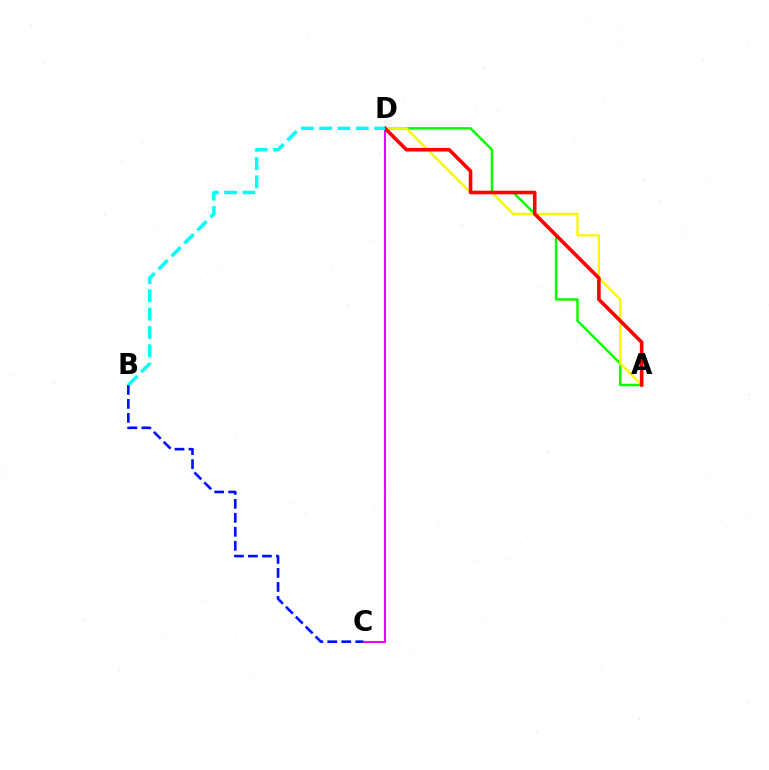{('B', 'C'): [{'color': '#0010ff', 'line_style': 'dashed', 'thickness': 1.9}], ('A', 'D'): [{'color': '#08ff00', 'line_style': 'solid', 'thickness': 1.77}, {'color': '#fcf500', 'line_style': 'solid', 'thickness': 1.67}, {'color': '#ff0000', 'line_style': 'solid', 'thickness': 2.58}], ('C', 'D'): [{'color': '#ee00ff', 'line_style': 'solid', 'thickness': 1.52}], ('B', 'D'): [{'color': '#00fff6', 'line_style': 'dashed', 'thickness': 2.49}]}